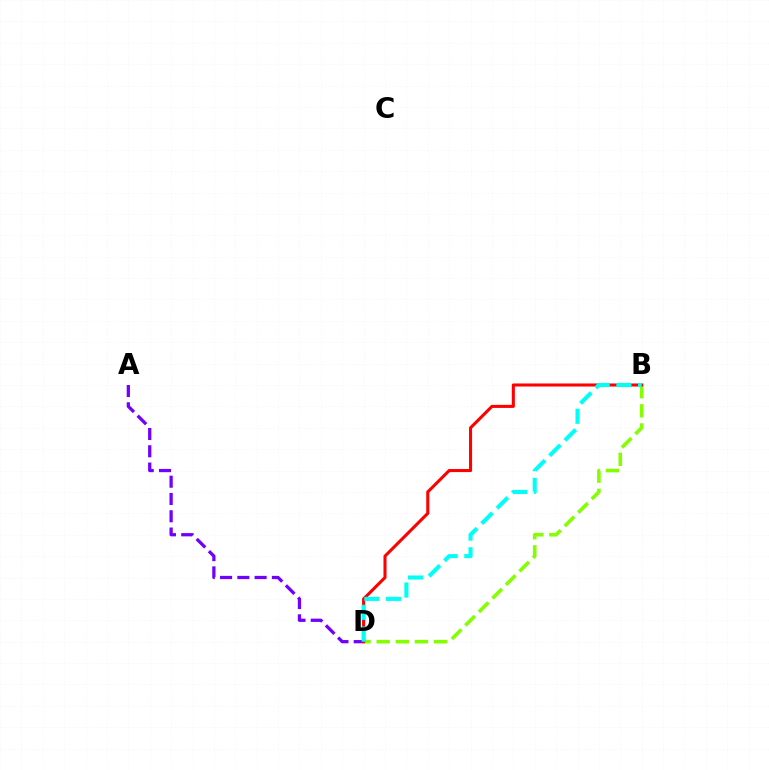{('B', 'D'): [{'color': '#84ff00', 'line_style': 'dashed', 'thickness': 2.6}, {'color': '#ff0000', 'line_style': 'solid', 'thickness': 2.2}, {'color': '#00fff6', 'line_style': 'dashed', 'thickness': 2.95}], ('A', 'D'): [{'color': '#7200ff', 'line_style': 'dashed', 'thickness': 2.35}]}